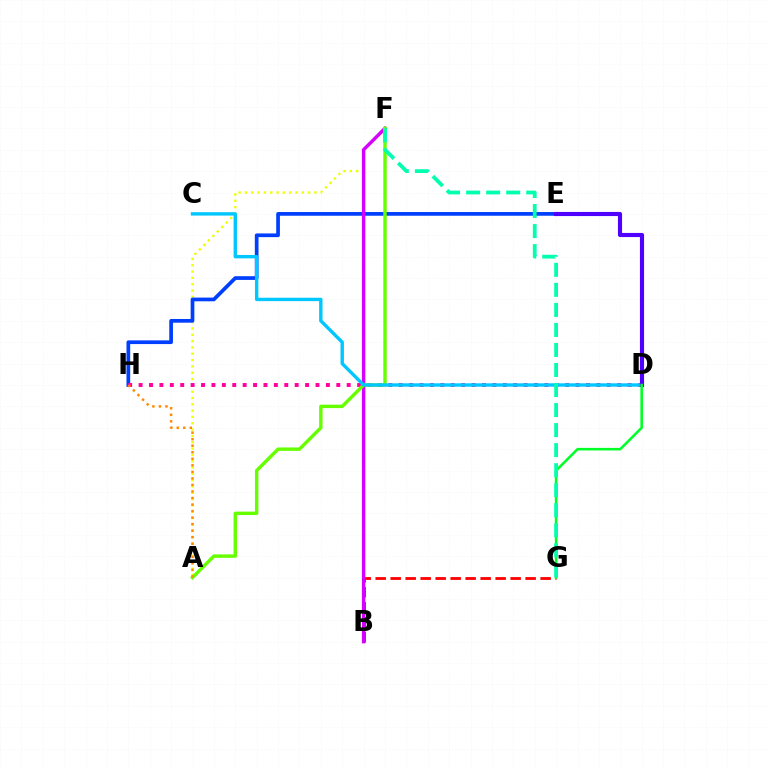{('B', 'G'): [{'color': '#ff0000', 'line_style': 'dashed', 'thickness': 2.04}], ('A', 'F'): [{'color': '#eeff00', 'line_style': 'dotted', 'thickness': 1.72}, {'color': '#66ff00', 'line_style': 'solid', 'thickness': 2.46}], ('E', 'H'): [{'color': '#003fff', 'line_style': 'solid', 'thickness': 2.67}], ('B', 'F'): [{'color': '#d600ff', 'line_style': 'solid', 'thickness': 2.46}], ('D', 'H'): [{'color': '#ff00a0', 'line_style': 'dotted', 'thickness': 2.83}], ('C', 'D'): [{'color': '#00c7ff', 'line_style': 'solid', 'thickness': 2.44}], ('D', 'E'): [{'color': '#4f00ff', 'line_style': 'solid', 'thickness': 2.97}], ('D', 'G'): [{'color': '#00ff27', 'line_style': 'solid', 'thickness': 1.85}], ('A', 'H'): [{'color': '#ff8800', 'line_style': 'dotted', 'thickness': 1.78}], ('F', 'G'): [{'color': '#00ffaf', 'line_style': 'dashed', 'thickness': 2.72}]}